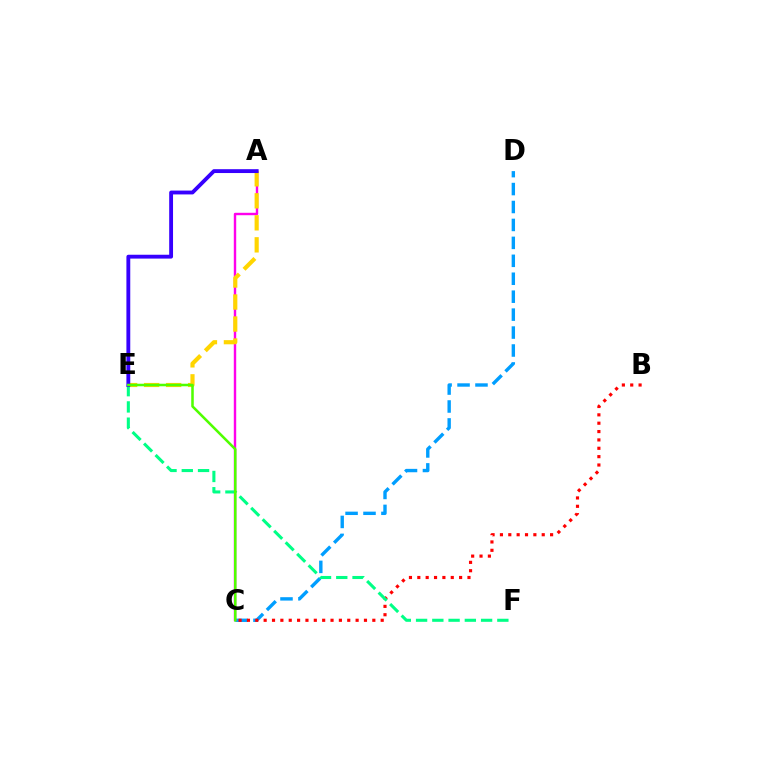{('C', 'D'): [{'color': '#009eff', 'line_style': 'dashed', 'thickness': 2.44}], ('A', 'C'): [{'color': '#ff00ed', 'line_style': 'solid', 'thickness': 1.74}], ('B', 'C'): [{'color': '#ff0000', 'line_style': 'dotted', 'thickness': 2.27}], ('A', 'E'): [{'color': '#ffd500', 'line_style': 'dashed', 'thickness': 2.99}, {'color': '#3700ff', 'line_style': 'solid', 'thickness': 2.77}], ('E', 'F'): [{'color': '#00ff86', 'line_style': 'dashed', 'thickness': 2.21}], ('C', 'E'): [{'color': '#4fff00', 'line_style': 'solid', 'thickness': 1.83}]}